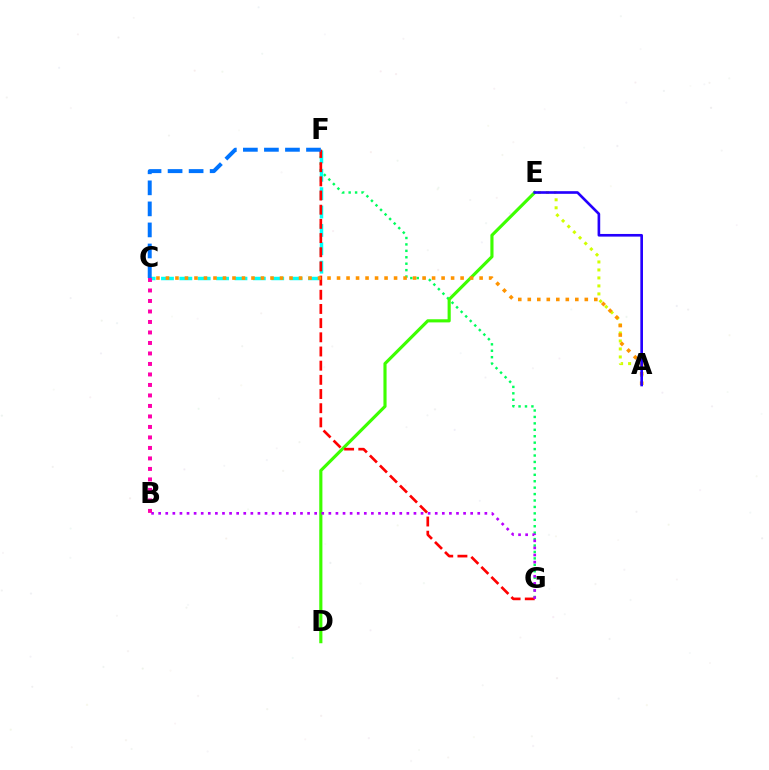{('F', 'G'): [{'color': '#00ff5c', 'line_style': 'dotted', 'thickness': 1.75}, {'color': '#ff0000', 'line_style': 'dashed', 'thickness': 1.93}], ('A', 'E'): [{'color': '#d1ff00', 'line_style': 'dotted', 'thickness': 2.17}, {'color': '#2500ff', 'line_style': 'solid', 'thickness': 1.9}], ('D', 'E'): [{'color': '#3dff00', 'line_style': 'solid', 'thickness': 2.26}], ('C', 'F'): [{'color': '#00fff6', 'line_style': 'dashed', 'thickness': 2.5}, {'color': '#0074ff', 'line_style': 'dashed', 'thickness': 2.86}], ('B', 'G'): [{'color': '#b900ff', 'line_style': 'dotted', 'thickness': 1.93}], ('A', 'C'): [{'color': '#ff9400', 'line_style': 'dotted', 'thickness': 2.58}], ('B', 'C'): [{'color': '#ff00ac', 'line_style': 'dotted', 'thickness': 2.85}]}